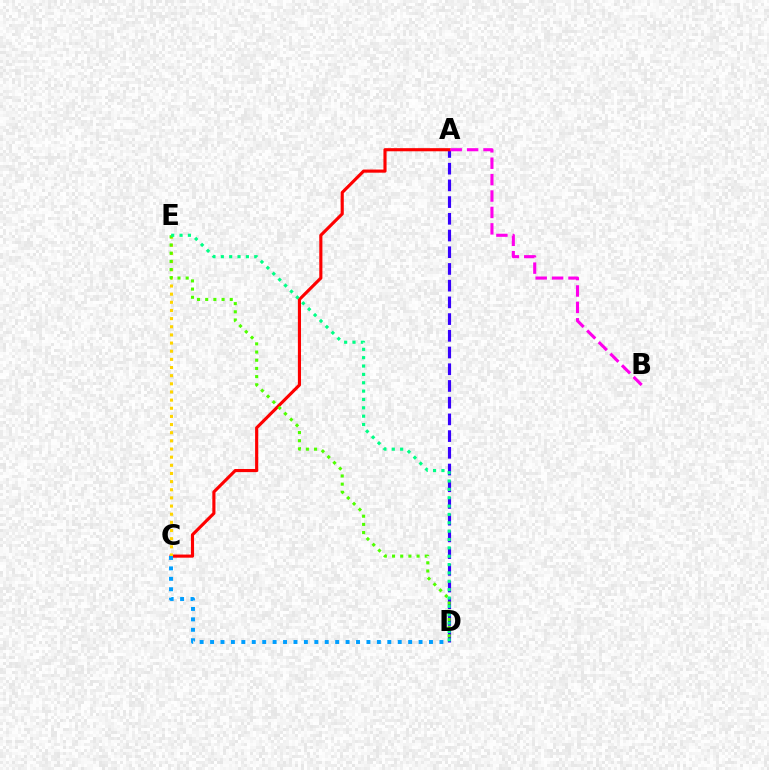{('A', 'D'): [{'color': '#3700ff', 'line_style': 'dashed', 'thickness': 2.27}], ('A', 'C'): [{'color': '#ff0000', 'line_style': 'solid', 'thickness': 2.25}], ('C', 'E'): [{'color': '#ffd500', 'line_style': 'dotted', 'thickness': 2.21}], ('D', 'E'): [{'color': '#4fff00', 'line_style': 'dotted', 'thickness': 2.22}, {'color': '#00ff86', 'line_style': 'dotted', 'thickness': 2.27}], ('A', 'B'): [{'color': '#ff00ed', 'line_style': 'dashed', 'thickness': 2.23}], ('C', 'D'): [{'color': '#009eff', 'line_style': 'dotted', 'thickness': 2.83}]}